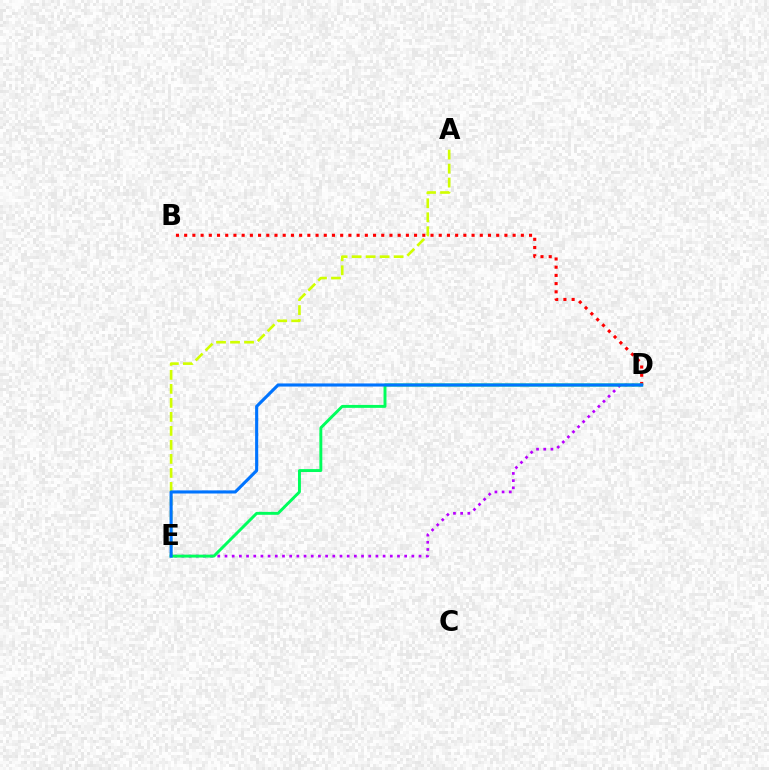{('A', 'E'): [{'color': '#d1ff00', 'line_style': 'dashed', 'thickness': 1.9}], ('D', 'E'): [{'color': '#b900ff', 'line_style': 'dotted', 'thickness': 1.95}, {'color': '#00ff5c', 'line_style': 'solid', 'thickness': 2.11}, {'color': '#0074ff', 'line_style': 'solid', 'thickness': 2.24}], ('B', 'D'): [{'color': '#ff0000', 'line_style': 'dotted', 'thickness': 2.23}]}